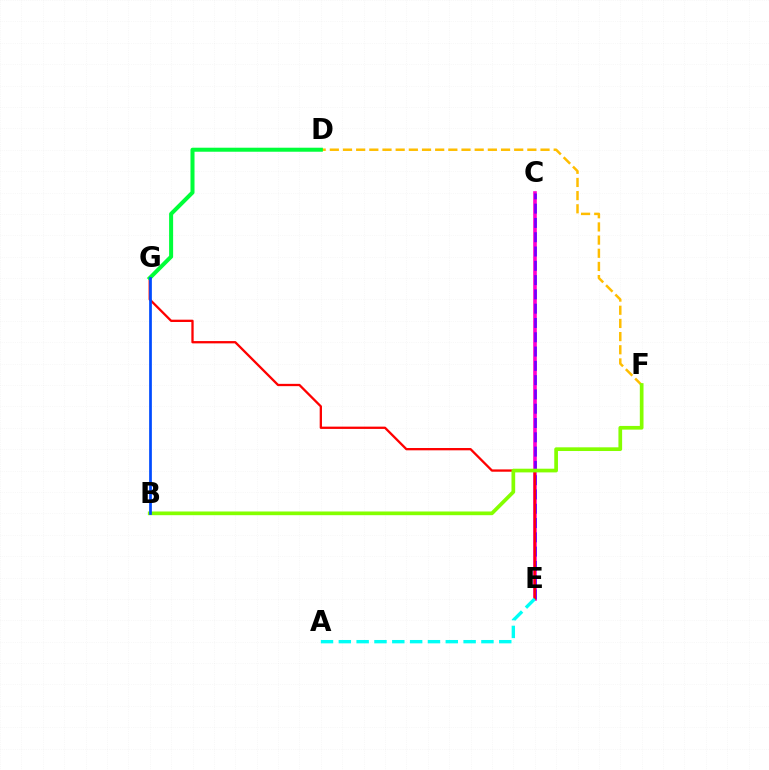{('D', 'F'): [{'color': '#ffbd00', 'line_style': 'dashed', 'thickness': 1.79}], ('C', 'E'): [{'color': '#ff00cf', 'line_style': 'solid', 'thickness': 2.61}, {'color': '#7200ff', 'line_style': 'dashed', 'thickness': 1.94}], ('E', 'G'): [{'color': '#ff0000', 'line_style': 'solid', 'thickness': 1.66}], ('B', 'F'): [{'color': '#84ff00', 'line_style': 'solid', 'thickness': 2.66}], ('D', 'G'): [{'color': '#00ff39', 'line_style': 'solid', 'thickness': 2.89}], ('A', 'E'): [{'color': '#00fff6', 'line_style': 'dashed', 'thickness': 2.42}], ('B', 'G'): [{'color': '#004bff', 'line_style': 'solid', 'thickness': 1.96}]}